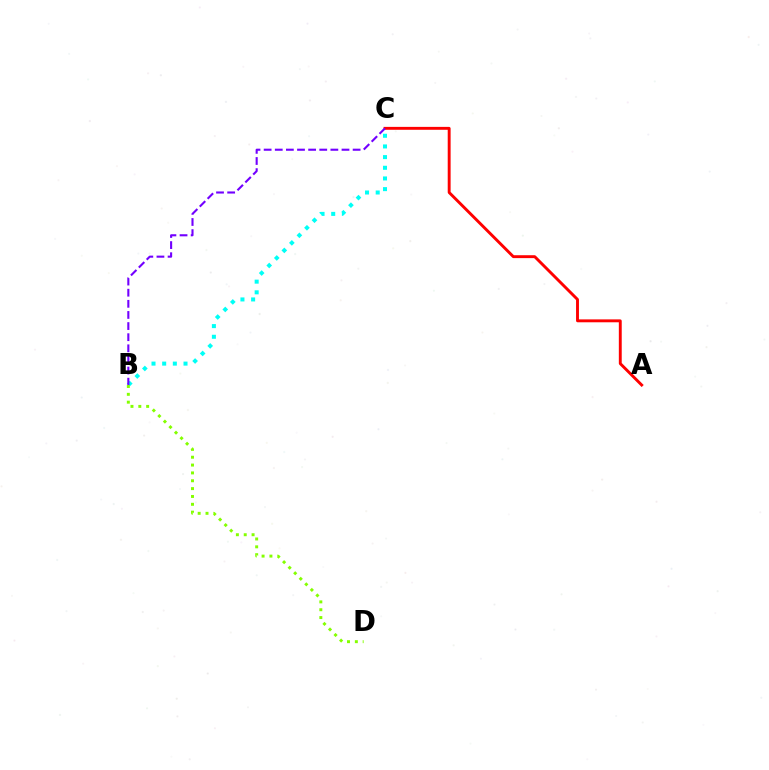{('B', 'C'): [{'color': '#00fff6', 'line_style': 'dotted', 'thickness': 2.9}, {'color': '#7200ff', 'line_style': 'dashed', 'thickness': 1.51}], ('A', 'C'): [{'color': '#ff0000', 'line_style': 'solid', 'thickness': 2.09}], ('B', 'D'): [{'color': '#84ff00', 'line_style': 'dotted', 'thickness': 2.13}]}